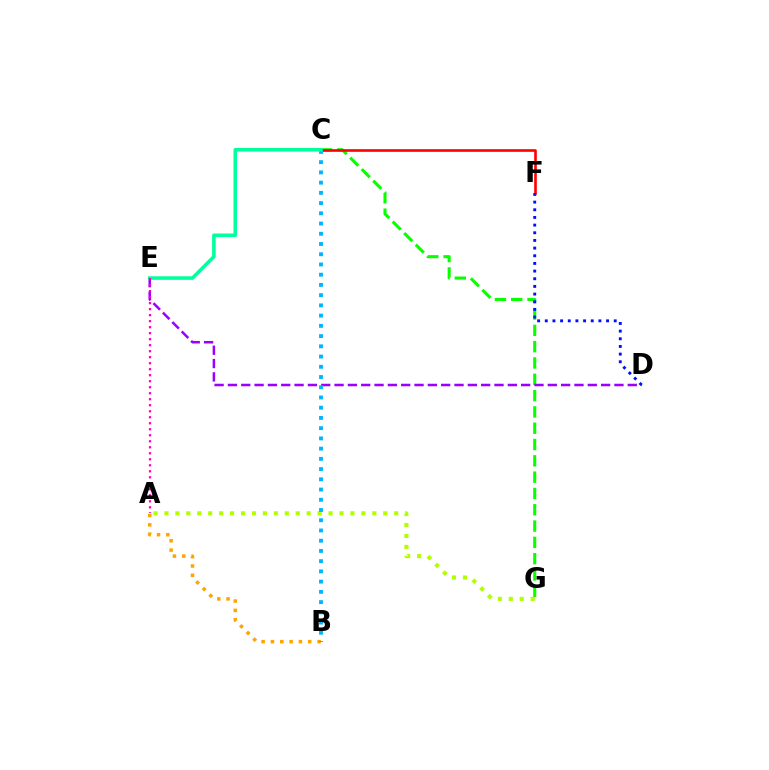{('C', 'G'): [{'color': '#08ff00', 'line_style': 'dashed', 'thickness': 2.22}], ('A', 'G'): [{'color': '#b3ff00', 'line_style': 'dotted', 'thickness': 2.97}], ('C', 'F'): [{'color': '#ff0000', 'line_style': 'solid', 'thickness': 1.89}], ('A', 'B'): [{'color': '#ffa500', 'line_style': 'dotted', 'thickness': 2.53}], ('D', 'E'): [{'color': '#9b00ff', 'line_style': 'dashed', 'thickness': 1.81}], ('B', 'C'): [{'color': '#00b5ff', 'line_style': 'dotted', 'thickness': 2.78}], ('C', 'E'): [{'color': '#00ff9d', 'line_style': 'solid', 'thickness': 2.56}], ('D', 'F'): [{'color': '#0010ff', 'line_style': 'dotted', 'thickness': 2.08}], ('A', 'E'): [{'color': '#ff00bd', 'line_style': 'dotted', 'thickness': 1.63}]}